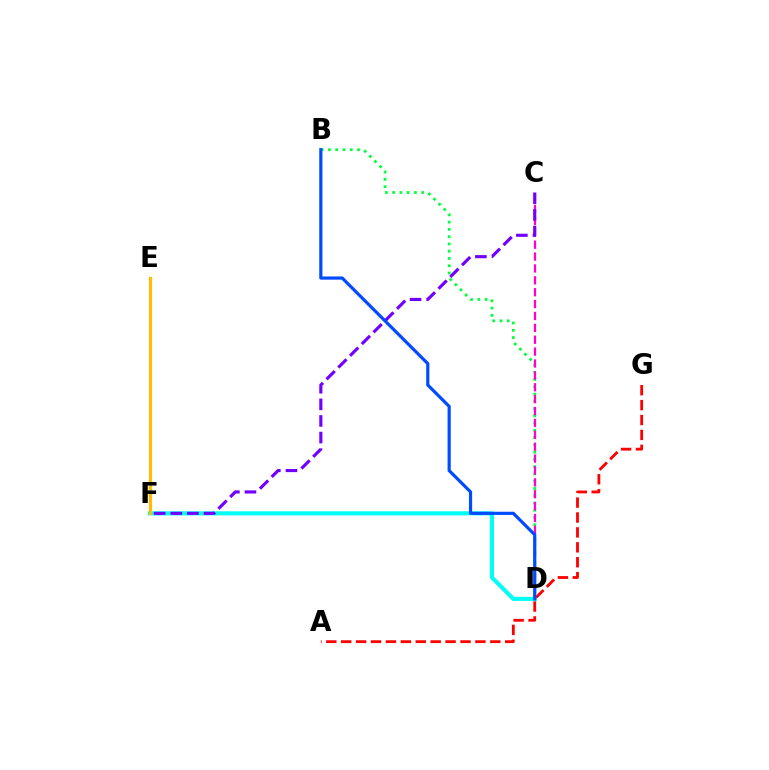{('B', 'D'): [{'color': '#00ff39', 'line_style': 'dotted', 'thickness': 1.97}, {'color': '#004bff', 'line_style': 'solid', 'thickness': 2.29}], ('D', 'F'): [{'color': '#00fff6', 'line_style': 'solid', 'thickness': 2.94}], ('E', 'F'): [{'color': '#84ff00', 'line_style': 'dashed', 'thickness': 2.1}, {'color': '#ffbd00', 'line_style': 'solid', 'thickness': 2.3}], ('C', 'D'): [{'color': '#ff00cf', 'line_style': 'dashed', 'thickness': 1.61}], ('A', 'G'): [{'color': '#ff0000', 'line_style': 'dashed', 'thickness': 2.03}], ('C', 'F'): [{'color': '#7200ff', 'line_style': 'dashed', 'thickness': 2.26}]}